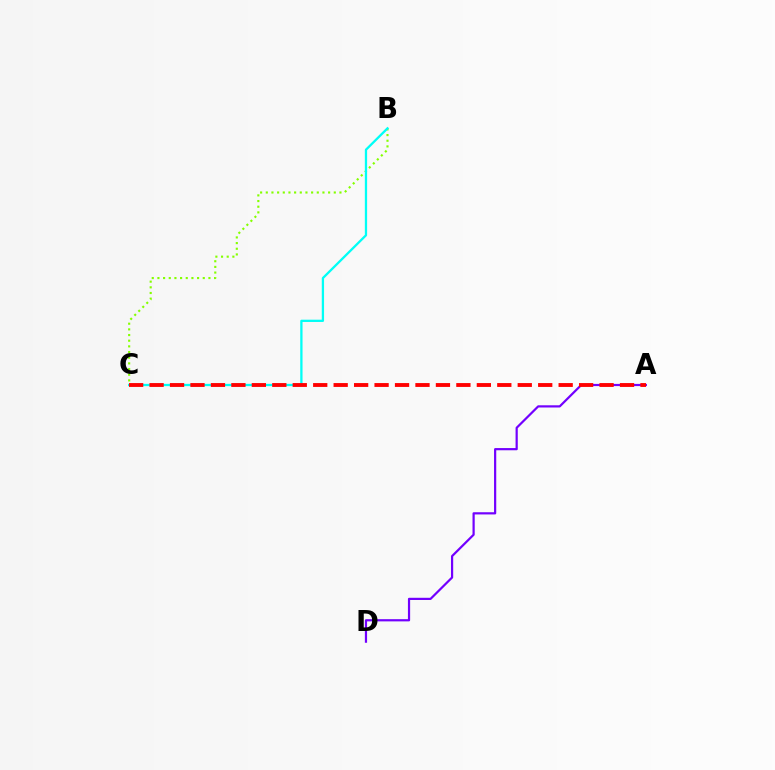{('A', 'D'): [{'color': '#7200ff', 'line_style': 'solid', 'thickness': 1.59}], ('B', 'C'): [{'color': '#84ff00', 'line_style': 'dotted', 'thickness': 1.54}, {'color': '#00fff6', 'line_style': 'solid', 'thickness': 1.64}], ('A', 'C'): [{'color': '#ff0000', 'line_style': 'dashed', 'thickness': 2.78}]}